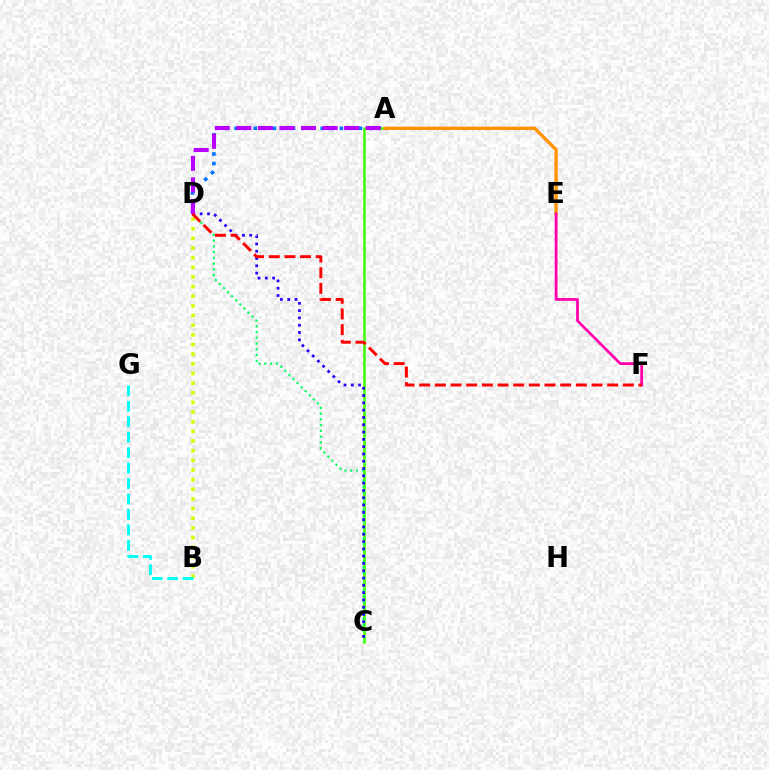{('A', 'D'): [{'color': '#0074ff', 'line_style': 'dotted', 'thickness': 2.6}, {'color': '#b900ff', 'line_style': 'dashed', 'thickness': 2.93}], ('A', 'C'): [{'color': '#3dff00', 'line_style': 'solid', 'thickness': 1.8}], ('B', 'D'): [{'color': '#d1ff00', 'line_style': 'dotted', 'thickness': 2.62}], ('C', 'D'): [{'color': '#00ff5c', 'line_style': 'dotted', 'thickness': 1.56}, {'color': '#2500ff', 'line_style': 'dotted', 'thickness': 1.98}], ('A', 'E'): [{'color': '#ff9400', 'line_style': 'solid', 'thickness': 2.42}], ('E', 'F'): [{'color': '#ff00ac', 'line_style': 'solid', 'thickness': 1.99}], ('B', 'G'): [{'color': '#00fff6', 'line_style': 'dashed', 'thickness': 2.1}], ('D', 'F'): [{'color': '#ff0000', 'line_style': 'dashed', 'thickness': 2.13}]}